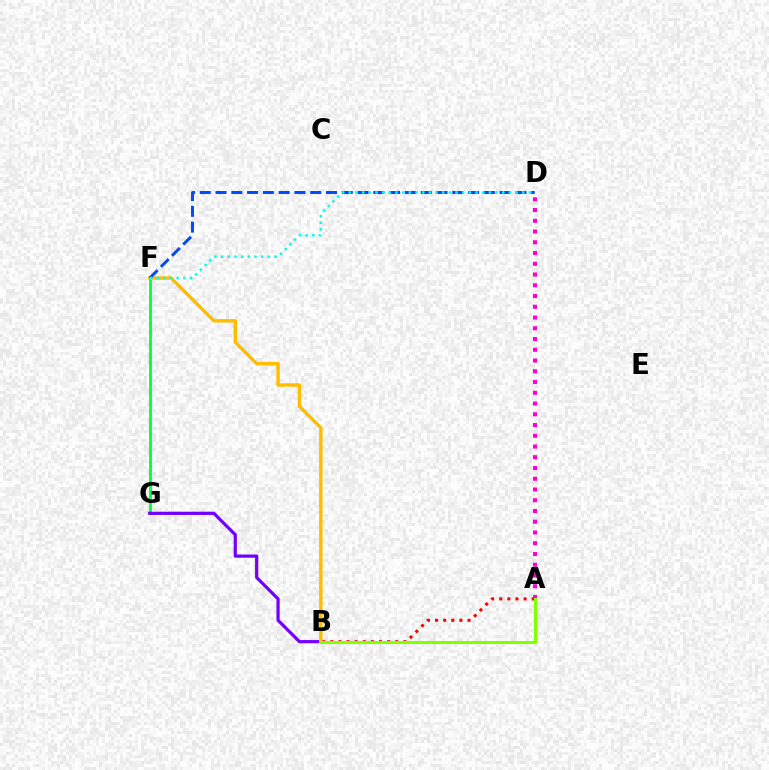{('F', 'G'): [{'color': '#00ff39', 'line_style': 'solid', 'thickness': 2.01}], ('A', 'B'): [{'color': '#ff0000', 'line_style': 'dotted', 'thickness': 2.2}, {'color': '#84ff00', 'line_style': 'solid', 'thickness': 2.19}], ('B', 'G'): [{'color': '#7200ff', 'line_style': 'solid', 'thickness': 2.31}], ('B', 'F'): [{'color': '#ffbd00', 'line_style': 'solid', 'thickness': 2.48}], ('A', 'D'): [{'color': '#ff00cf', 'line_style': 'dotted', 'thickness': 2.92}], ('D', 'F'): [{'color': '#004bff', 'line_style': 'dashed', 'thickness': 2.14}, {'color': '#00fff6', 'line_style': 'dotted', 'thickness': 1.81}]}